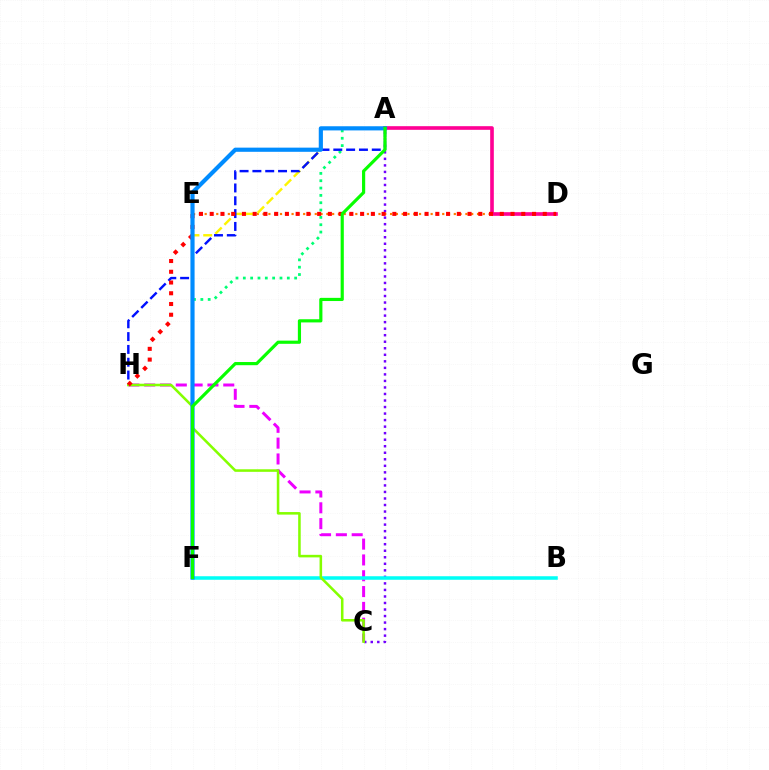{('A', 'F'): [{'color': '#00ff74', 'line_style': 'dotted', 'thickness': 1.99}, {'color': '#fcf500', 'line_style': 'dashed', 'thickness': 1.73}, {'color': '#008cff', 'line_style': 'solid', 'thickness': 3.0}, {'color': '#08ff00', 'line_style': 'solid', 'thickness': 2.28}], ('C', 'H'): [{'color': '#ee00ff', 'line_style': 'dashed', 'thickness': 2.15}, {'color': '#84ff00', 'line_style': 'solid', 'thickness': 1.84}], ('A', 'C'): [{'color': '#7200ff', 'line_style': 'dotted', 'thickness': 1.77}], ('D', 'E'): [{'color': '#ff7c00', 'line_style': 'dotted', 'thickness': 1.57}], ('A', 'D'): [{'color': '#ff0094', 'line_style': 'solid', 'thickness': 2.62}], ('B', 'F'): [{'color': '#00fff6', 'line_style': 'solid', 'thickness': 2.54}], ('A', 'H'): [{'color': '#0010ff', 'line_style': 'dashed', 'thickness': 1.74}], ('D', 'H'): [{'color': '#ff0000', 'line_style': 'dotted', 'thickness': 2.92}]}